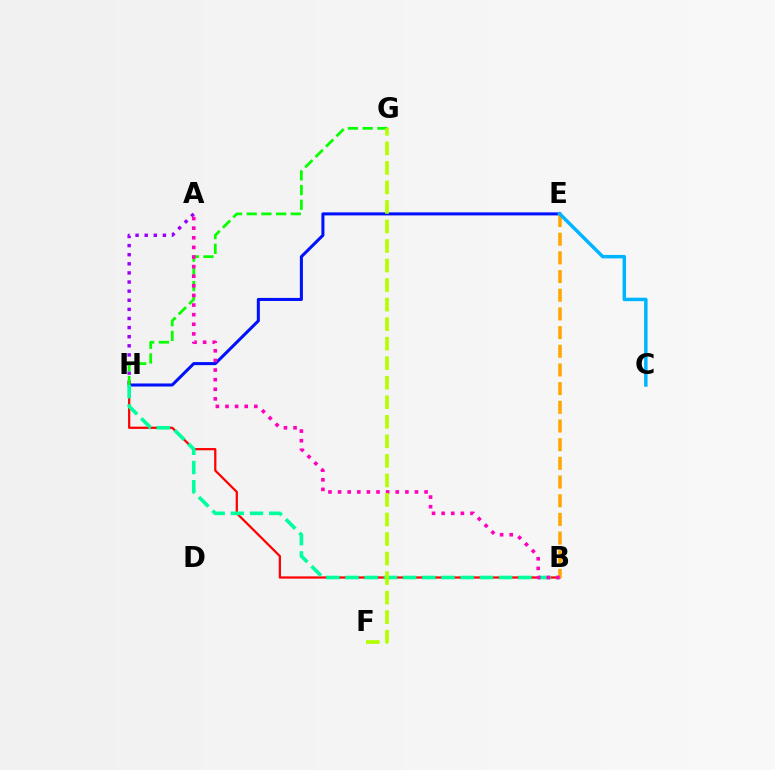{('A', 'H'): [{'color': '#9b00ff', 'line_style': 'dotted', 'thickness': 2.48}], ('B', 'H'): [{'color': '#ff0000', 'line_style': 'solid', 'thickness': 1.61}, {'color': '#00ff9d', 'line_style': 'dashed', 'thickness': 2.61}], ('E', 'H'): [{'color': '#0010ff', 'line_style': 'solid', 'thickness': 2.19}], ('G', 'H'): [{'color': '#08ff00', 'line_style': 'dashed', 'thickness': 2.0}], ('B', 'E'): [{'color': '#ffa500', 'line_style': 'dashed', 'thickness': 2.54}], ('A', 'B'): [{'color': '#ff00bd', 'line_style': 'dotted', 'thickness': 2.61}], ('C', 'E'): [{'color': '#00b5ff', 'line_style': 'solid', 'thickness': 2.5}], ('F', 'G'): [{'color': '#b3ff00', 'line_style': 'dashed', 'thickness': 2.65}]}